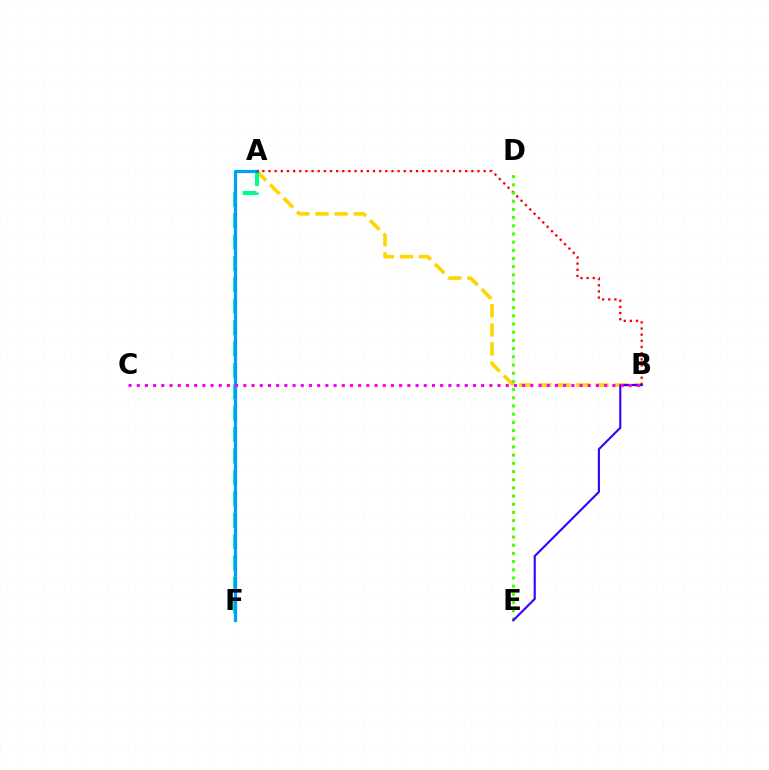{('A', 'B'): [{'color': '#ffd500', 'line_style': 'dashed', 'thickness': 2.59}, {'color': '#ff0000', 'line_style': 'dotted', 'thickness': 1.67}], ('A', 'F'): [{'color': '#00ff86', 'line_style': 'dashed', 'thickness': 2.91}, {'color': '#009eff', 'line_style': 'solid', 'thickness': 2.33}], ('D', 'E'): [{'color': '#4fff00', 'line_style': 'dotted', 'thickness': 2.23}], ('B', 'E'): [{'color': '#3700ff', 'line_style': 'solid', 'thickness': 1.53}], ('B', 'C'): [{'color': '#ff00ed', 'line_style': 'dotted', 'thickness': 2.23}]}